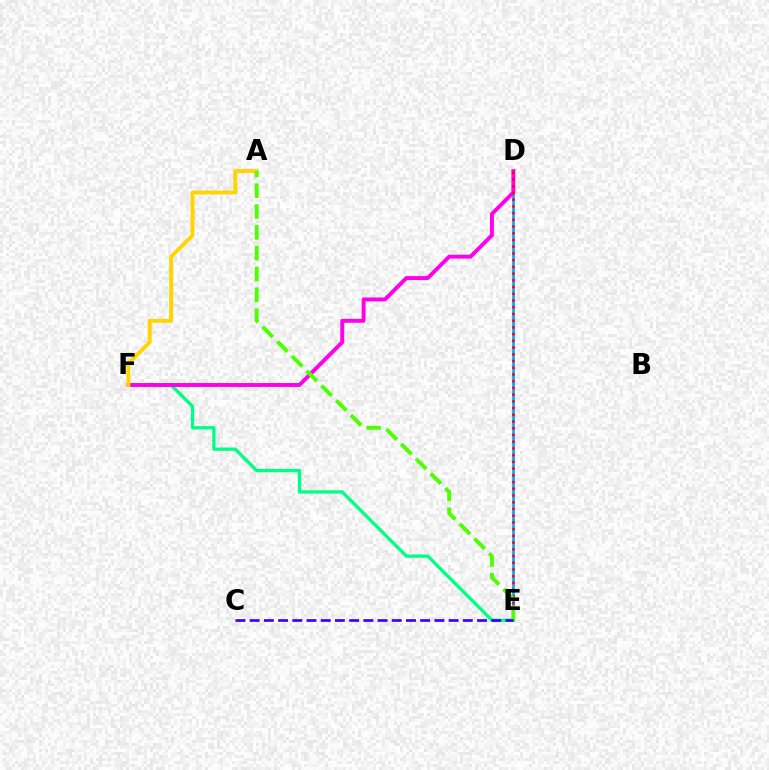{('D', 'E'): [{'color': '#009eff', 'line_style': 'solid', 'thickness': 1.83}, {'color': '#ff0000', 'line_style': 'dotted', 'thickness': 1.83}], ('E', 'F'): [{'color': '#00ff86', 'line_style': 'solid', 'thickness': 2.39}], ('D', 'F'): [{'color': '#ff00ed', 'line_style': 'solid', 'thickness': 2.82}], ('A', 'F'): [{'color': '#ffd500', 'line_style': 'solid', 'thickness': 2.79}], ('A', 'E'): [{'color': '#4fff00', 'line_style': 'dashed', 'thickness': 2.83}], ('C', 'E'): [{'color': '#3700ff', 'line_style': 'dashed', 'thickness': 1.93}]}